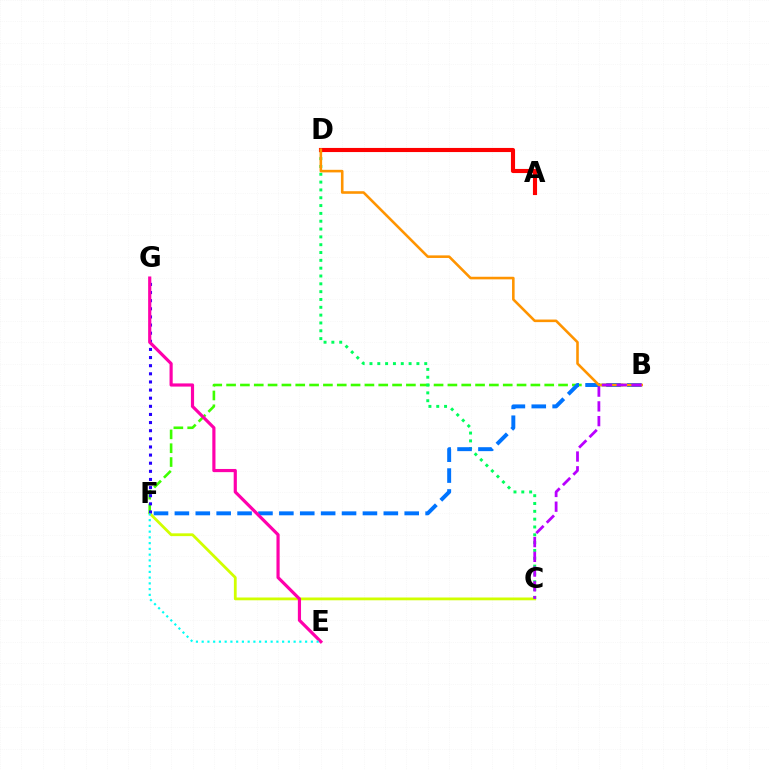{('C', 'F'): [{'color': '#d1ff00', 'line_style': 'solid', 'thickness': 2.01}], ('B', 'F'): [{'color': '#3dff00', 'line_style': 'dashed', 'thickness': 1.88}, {'color': '#0074ff', 'line_style': 'dashed', 'thickness': 2.84}], ('F', 'G'): [{'color': '#2500ff', 'line_style': 'dotted', 'thickness': 2.21}], ('C', 'D'): [{'color': '#00ff5c', 'line_style': 'dotted', 'thickness': 2.13}], ('E', 'G'): [{'color': '#ff00ac', 'line_style': 'solid', 'thickness': 2.28}], ('A', 'D'): [{'color': '#ff0000', 'line_style': 'solid', 'thickness': 2.97}], ('B', 'D'): [{'color': '#ff9400', 'line_style': 'solid', 'thickness': 1.86}], ('E', 'F'): [{'color': '#00fff6', 'line_style': 'dotted', 'thickness': 1.56}], ('B', 'C'): [{'color': '#b900ff', 'line_style': 'dashed', 'thickness': 2.0}]}